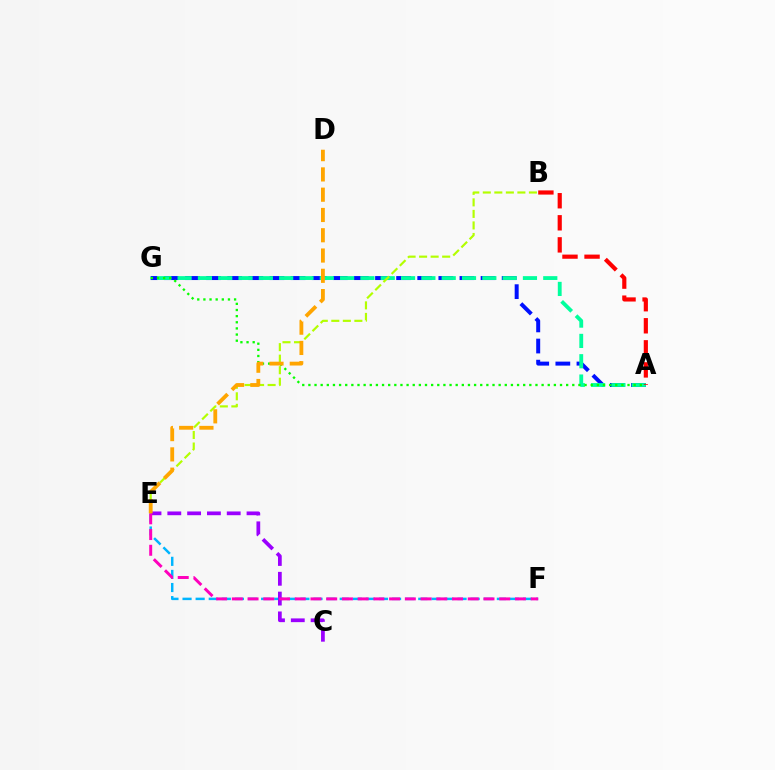{('A', 'G'): [{'color': '#0010ff', 'line_style': 'dashed', 'thickness': 2.87}, {'color': '#00ff9d', 'line_style': 'dashed', 'thickness': 2.76}, {'color': '#08ff00', 'line_style': 'dotted', 'thickness': 1.67}], ('E', 'F'): [{'color': '#00b5ff', 'line_style': 'dashed', 'thickness': 1.78}, {'color': '#ff00bd', 'line_style': 'dashed', 'thickness': 2.14}], ('B', 'E'): [{'color': '#b3ff00', 'line_style': 'dashed', 'thickness': 1.57}], ('C', 'E'): [{'color': '#9b00ff', 'line_style': 'dashed', 'thickness': 2.69}], ('A', 'B'): [{'color': '#ff0000', 'line_style': 'dashed', 'thickness': 3.0}], ('D', 'E'): [{'color': '#ffa500', 'line_style': 'dashed', 'thickness': 2.75}]}